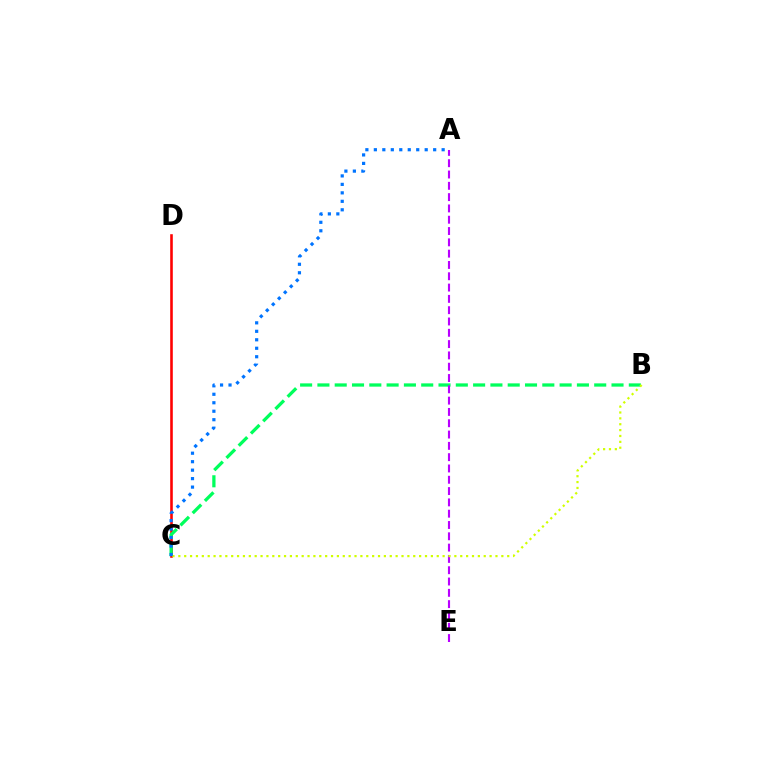{('C', 'D'): [{'color': '#ff0000', 'line_style': 'solid', 'thickness': 1.87}], ('B', 'C'): [{'color': '#00ff5c', 'line_style': 'dashed', 'thickness': 2.35}, {'color': '#d1ff00', 'line_style': 'dotted', 'thickness': 1.6}], ('A', 'E'): [{'color': '#b900ff', 'line_style': 'dashed', 'thickness': 1.54}], ('A', 'C'): [{'color': '#0074ff', 'line_style': 'dotted', 'thickness': 2.3}]}